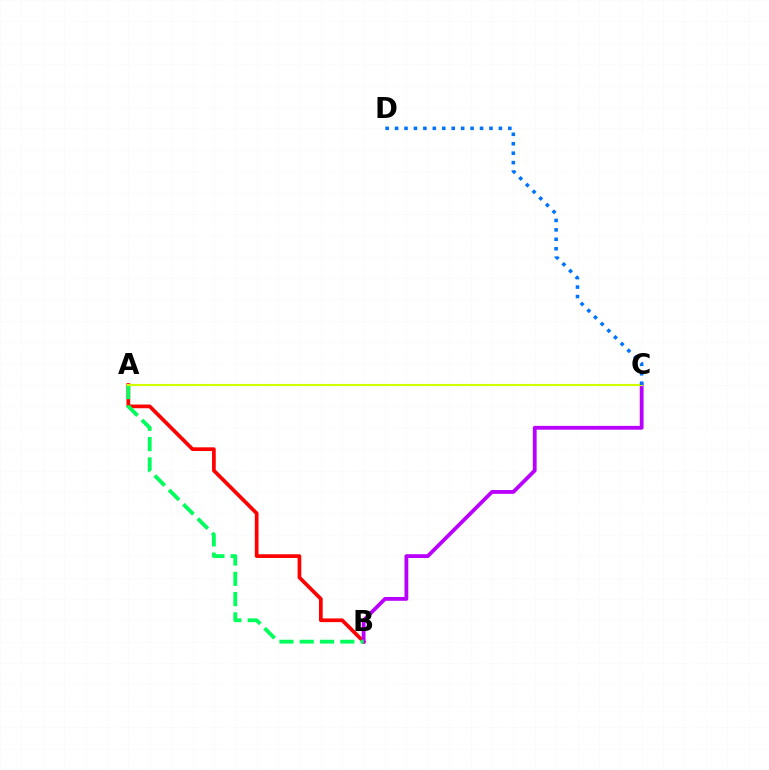{('A', 'B'): [{'color': '#ff0000', 'line_style': 'solid', 'thickness': 2.67}, {'color': '#00ff5c', 'line_style': 'dashed', 'thickness': 2.76}], ('B', 'C'): [{'color': '#b900ff', 'line_style': 'solid', 'thickness': 2.74}], ('A', 'C'): [{'color': '#d1ff00', 'line_style': 'solid', 'thickness': 1.54}], ('C', 'D'): [{'color': '#0074ff', 'line_style': 'dotted', 'thickness': 2.56}]}